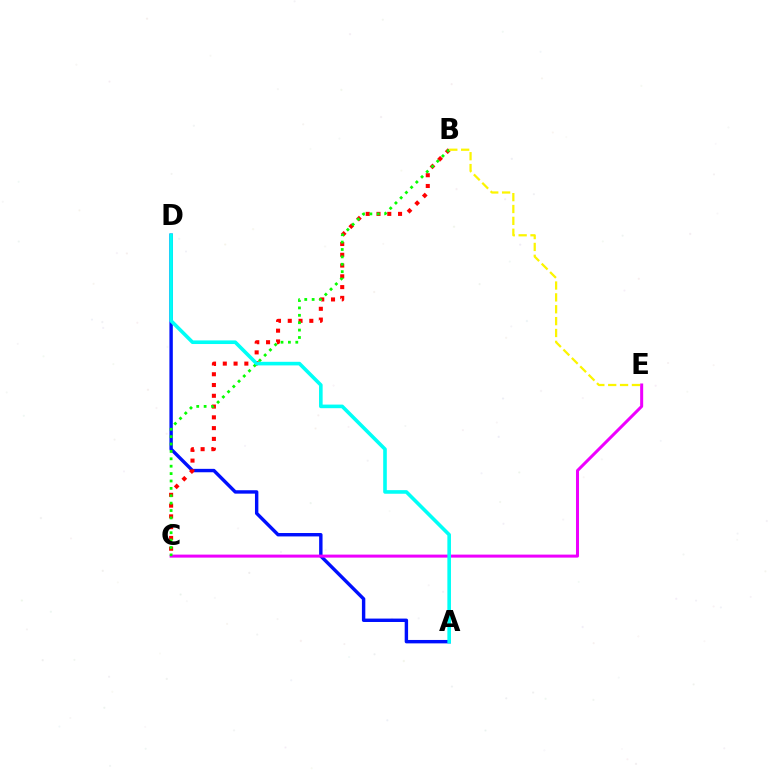{('A', 'D'): [{'color': '#0010ff', 'line_style': 'solid', 'thickness': 2.46}, {'color': '#00fff6', 'line_style': 'solid', 'thickness': 2.6}], ('B', 'C'): [{'color': '#ff0000', 'line_style': 'dotted', 'thickness': 2.93}, {'color': '#08ff00', 'line_style': 'dotted', 'thickness': 2.01}], ('C', 'E'): [{'color': '#ee00ff', 'line_style': 'solid', 'thickness': 2.17}], ('B', 'E'): [{'color': '#fcf500', 'line_style': 'dashed', 'thickness': 1.61}]}